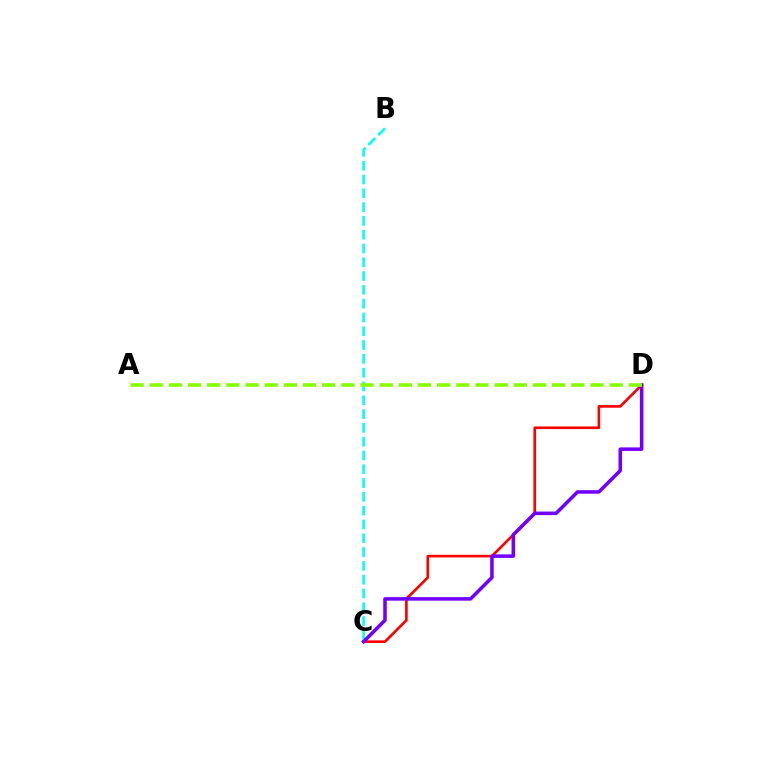{('C', 'D'): [{'color': '#ff0000', 'line_style': 'solid', 'thickness': 1.91}, {'color': '#7200ff', 'line_style': 'solid', 'thickness': 2.56}], ('B', 'C'): [{'color': '#00fff6', 'line_style': 'dashed', 'thickness': 1.87}], ('A', 'D'): [{'color': '#84ff00', 'line_style': 'dashed', 'thickness': 2.6}]}